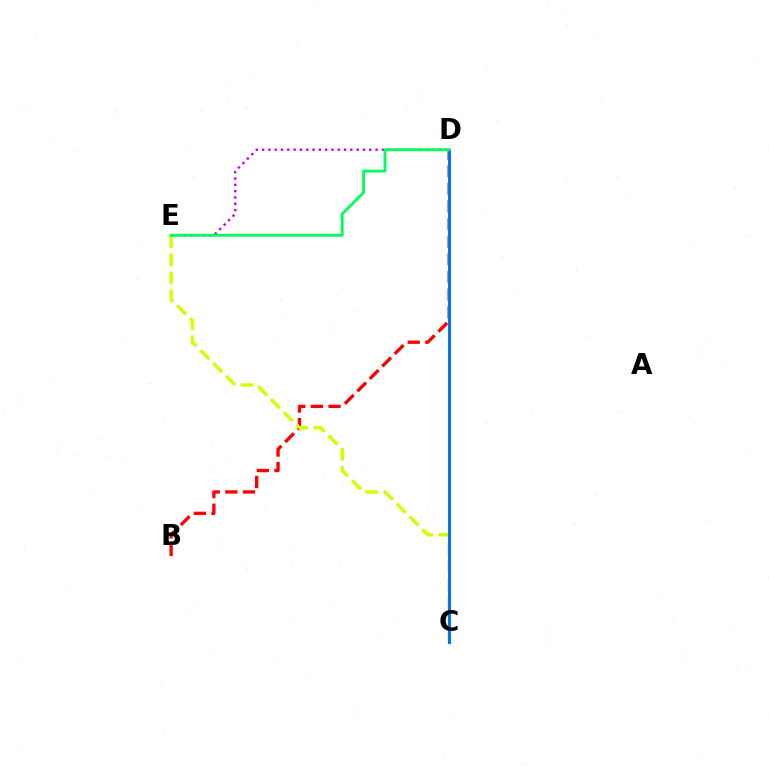{('B', 'D'): [{'color': '#ff0000', 'line_style': 'dashed', 'thickness': 2.39}], ('D', 'E'): [{'color': '#b900ff', 'line_style': 'dotted', 'thickness': 1.71}, {'color': '#00ff5c', 'line_style': 'solid', 'thickness': 2.06}], ('C', 'E'): [{'color': '#d1ff00', 'line_style': 'dashed', 'thickness': 2.47}], ('C', 'D'): [{'color': '#0074ff', 'line_style': 'solid', 'thickness': 2.18}]}